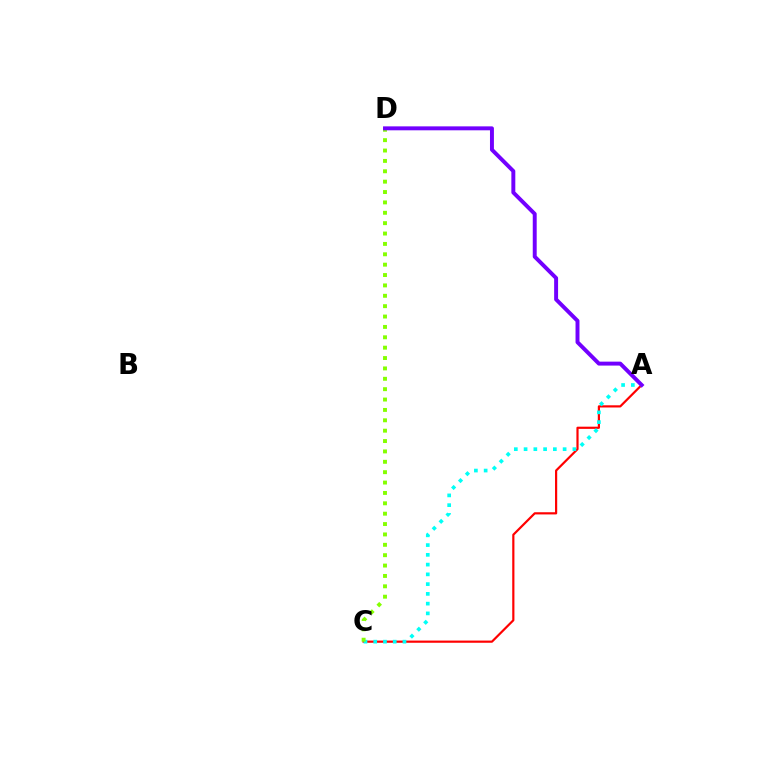{('A', 'C'): [{'color': '#ff0000', 'line_style': 'solid', 'thickness': 1.58}, {'color': '#00fff6', 'line_style': 'dotted', 'thickness': 2.65}], ('C', 'D'): [{'color': '#84ff00', 'line_style': 'dotted', 'thickness': 2.82}], ('A', 'D'): [{'color': '#7200ff', 'line_style': 'solid', 'thickness': 2.84}]}